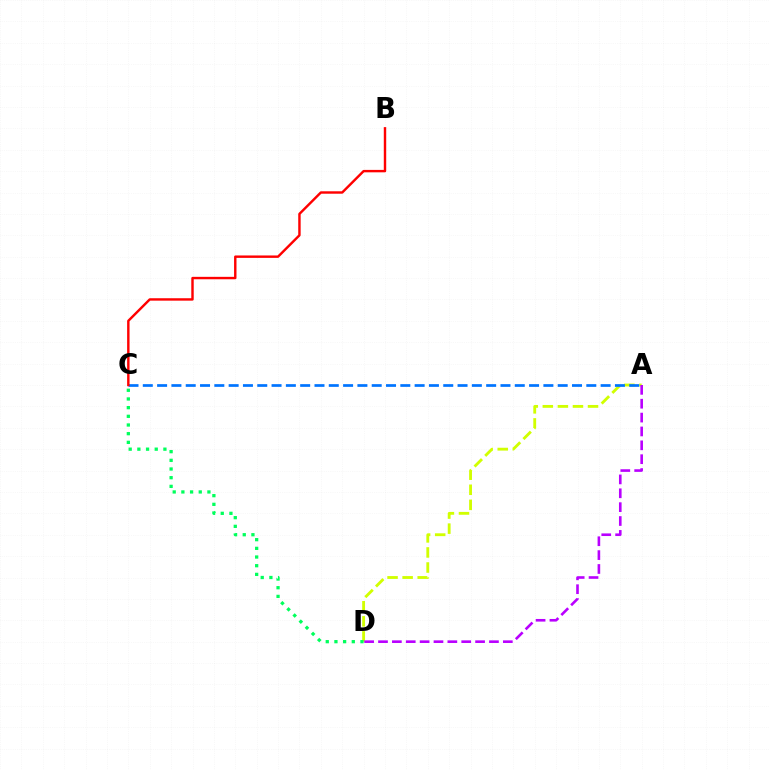{('A', 'D'): [{'color': '#d1ff00', 'line_style': 'dashed', 'thickness': 2.05}, {'color': '#b900ff', 'line_style': 'dashed', 'thickness': 1.88}], ('C', 'D'): [{'color': '#00ff5c', 'line_style': 'dotted', 'thickness': 2.36}], ('A', 'C'): [{'color': '#0074ff', 'line_style': 'dashed', 'thickness': 1.94}], ('B', 'C'): [{'color': '#ff0000', 'line_style': 'solid', 'thickness': 1.74}]}